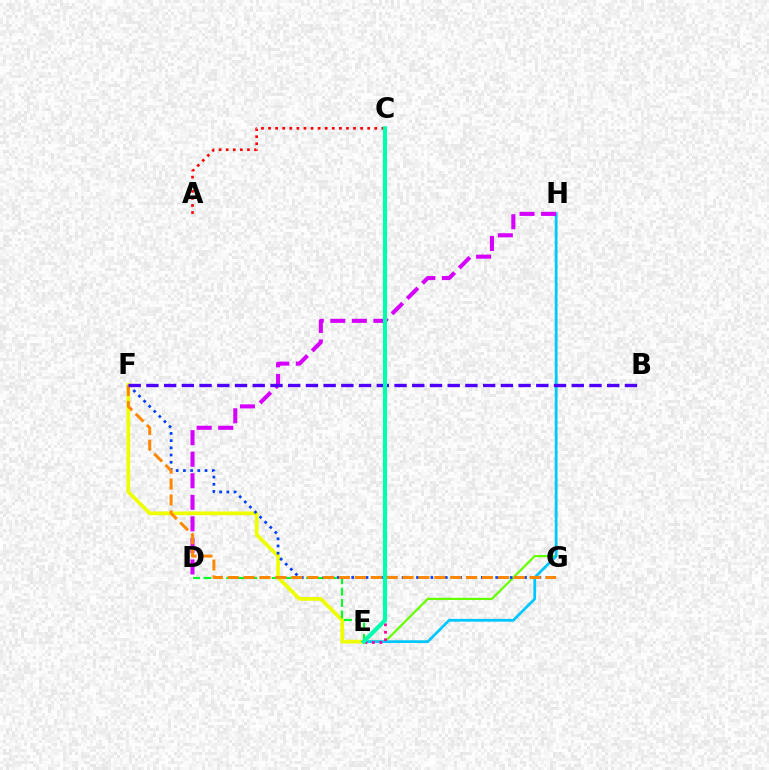{('E', 'H'): [{'color': '#66ff00', 'line_style': 'solid', 'thickness': 1.61}, {'color': '#00c7ff', 'line_style': 'solid', 'thickness': 1.99}], ('C', 'E'): [{'color': '#ff00a0', 'line_style': 'dotted', 'thickness': 2.03}, {'color': '#00ffaf', 'line_style': 'solid', 'thickness': 2.96}], ('E', 'F'): [{'color': '#eeff00', 'line_style': 'solid', 'thickness': 2.67}], ('D', 'E'): [{'color': '#00ff27', 'line_style': 'dashed', 'thickness': 1.55}], ('A', 'C'): [{'color': '#ff0000', 'line_style': 'dotted', 'thickness': 1.92}], ('D', 'H'): [{'color': '#d600ff', 'line_style': 'dashed', 'thickness': 2.93}], ('F', 'G'): [{'color': '#003fff', 'line_style': 'dotted', 'thickness': 1.96}, {'color': '#ff8800', 'line_style': 'dashed', 'thickness': 2.16}], ('B', 'F'): [{'color': '#4f00ff', 'line_style': 'dashed', 'thickness': 2.41}]}